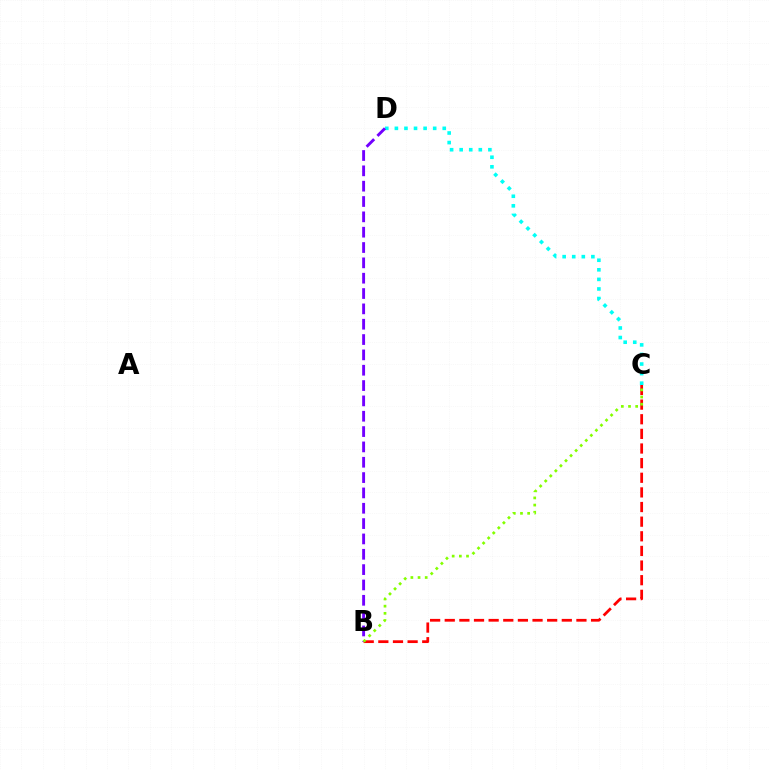{('C', 'D'): [{'color': '#00fff6', 'line_style': 'dotted', 'thickness': 2.6}], ('B', 'D'): [{'color': '#7200ff', 'line_style': 'dashed', 'thickness': 2.08}], ('B', 'C'): [{'color': '#ff0000', 'line_style': 'dashed', 'thickness': 1.99}, {'color': '#84ff00', 'line_style': 'dotted', 'thickness': 1.95}]}